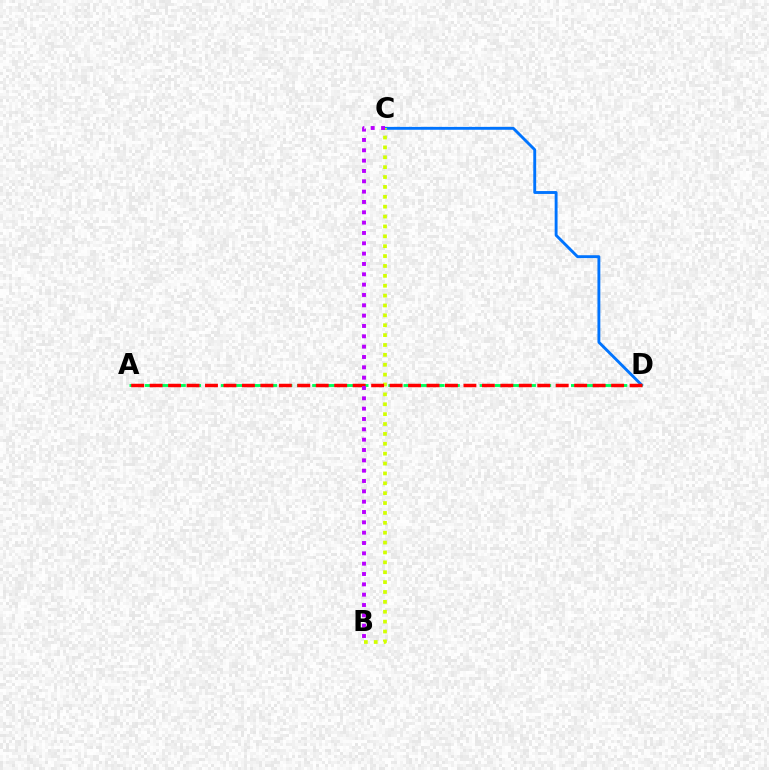{('C', 'D'): [{'color': '#0074ff', 'line_style': 'solid', 'thickness': 2.08}], ('A', 'D'): [{'color': '#00ff5c', 'line_style': 'dashed', 'thickness': 2.07}, {'color': '#ff0000', 'line_style': 'dashed', 'thickness': 2.51}], ('B', 'C'): [{'color': '#d1ff00', 'line_style': 'dotted', 'thickness': 2.68}, {'color': '#b900ff', 'line_style': 'dotted', 'thickness': 2.81}]}